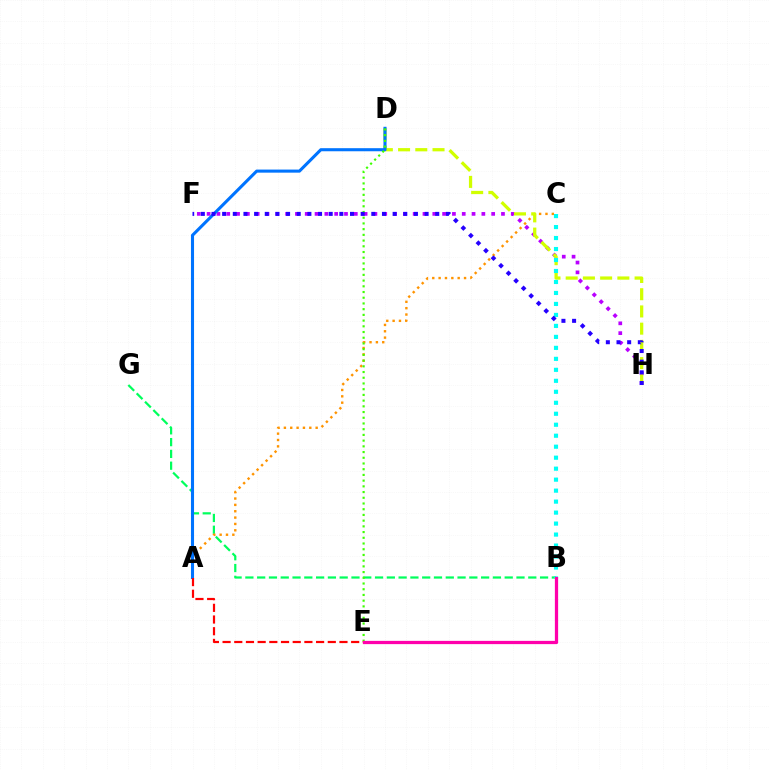{('F', 'H'): [{'color': '#b900ff', 'line_style': 'dotted', 'thickness': 2.67}, {'color': '#2500ff', 'line_style': 'dotted', 'thickness': 2.89}], ('B', 'G'): [{'color': '#00ff5c', 'line_style': 'dashed', 'thickness': 1.6}], ('A', 'C'): [{'color': '#ff9400', 'line_style': 'dotted', 'thickness': 1.73}], ('D', 'H'): [{'color': '#d1ff00', 'line_style': 'dashed', 'thickness': 2.34}], ('A', 'D'): [{'color': '#0074ff', 'line_style': 'solid', 'thickness': 2.22}], ('B', 'C'): [{'color': '#00fff6', 'line_style': 'dotted', 'thickness': 2.98}], ('D', 'E'): [{'color': '#3dff00', 'line_style': 'dotted', 'thickness': 1.55}], ('A', 'E'): [{'color': '#ff0000', 'line_style': 'dashed', 'thickness': 1.59}], ('B', 'E'): [{'color': '#ff00ac', 'line_style': 'solid', 'thickness': 2.34}]}